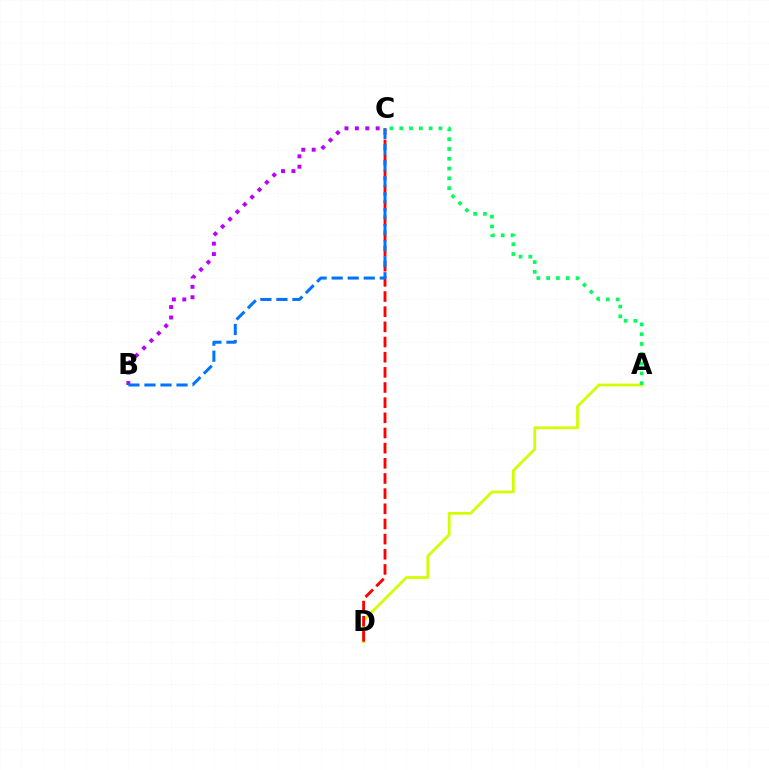{('A', 'D'): [{'color': '#d1ff00', 'line_style': 'solid', 'thickness': 1.99}], ('C', 'D'): [{'color': '#ff0000', 'line_style': 'dashed', 'thickness': 2.06}], ('A', 'C'): [{'color': '#00ff5c', 'line_style': 'dotted', 'thickness': 2.66}], ('B', 'C'): [{'color': '#b900ff', 'line_style': 'dotted', 'thickness': 2.83}, {'color': '#0074ff', 'line_style': 'dashed', 'thickness': 2.18}]}